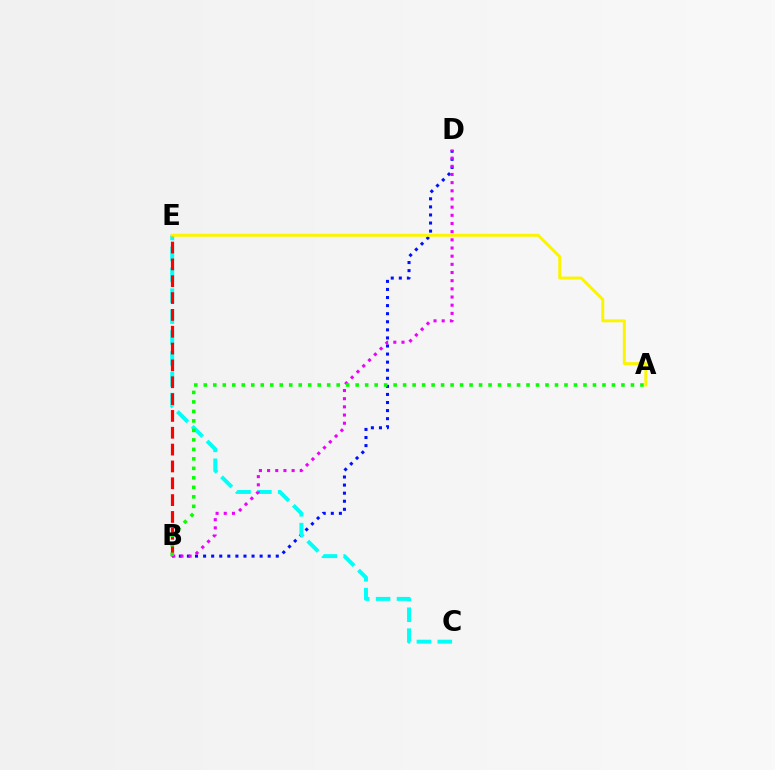{('B', 'D'): [{'color': '#0010ff', 'line_style': 'dotted', 'thickness': 2.19}, {'color': '#ee00ff', 'line_style': 'dotted', 'thickness': 2.22}], ('C', 'E'): [{'color': '#00fff6', 'line_style': 'dashed', 'thickness': 2.84}], ('B', 'E'): [{'color': '#ff0000', 'line_style': 'dashed', 'thickness': 2.29}], ('A', 'B'): [{'color': '#08ff00', 'line_style': 'dotted', 'thickness': 2.58}], ('A', 'E'): [{'color': '#fcf500', 'line_style': 'solid', 'thickness': 2.13}]}